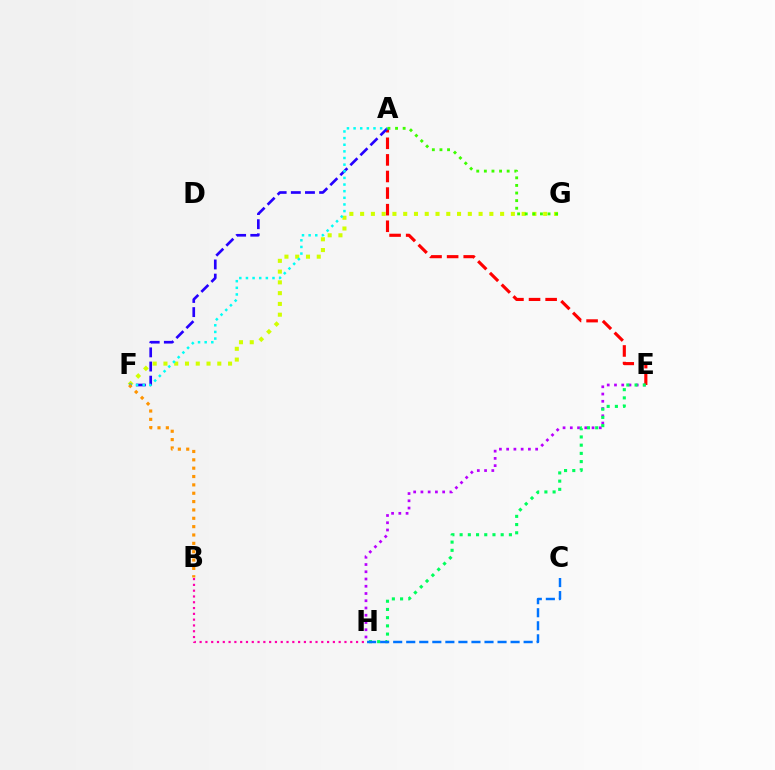{('E', 'H'): [{'color': '#b900ff', 'line_style': 'dotted', 'thickness': 1.97}, {'color': '#00ff5c', 'line_style': 'dotted', 'thickness': 2.23}], ('B', 'H'): [{'color': '#ff00ac', 'line_style': 'dotted', 'thickness': 1.57}], ('A', 'E'): [{'color': '#ff0000', 'line_style': 'dashed', 'thickness': 2.25}], ('F', 'G'): [{'color': '#d1ff00', 'line_style': 'dotted', 'thickness': 2.93}], ('A', 'F'): [{'color': '#2500ff', 'line_style': 'dashed', 'thickness': 1.92}, {'color': '#00fff6', 'line_style': 'dotted', 'thickness': 1.8}], ('C', 'H'): [{'color': '#0074ff', 'line_style': 'dashed', 'thickness': 1.77}], ('B', 'F'): [{'color': '#ff9400', 'line_style': 'dotted', 'thickness': 2.27}], ('A', 'G'): [{'color': '#3dff00', 'line_style': 'dotted', 'thickness': 2.07}]}